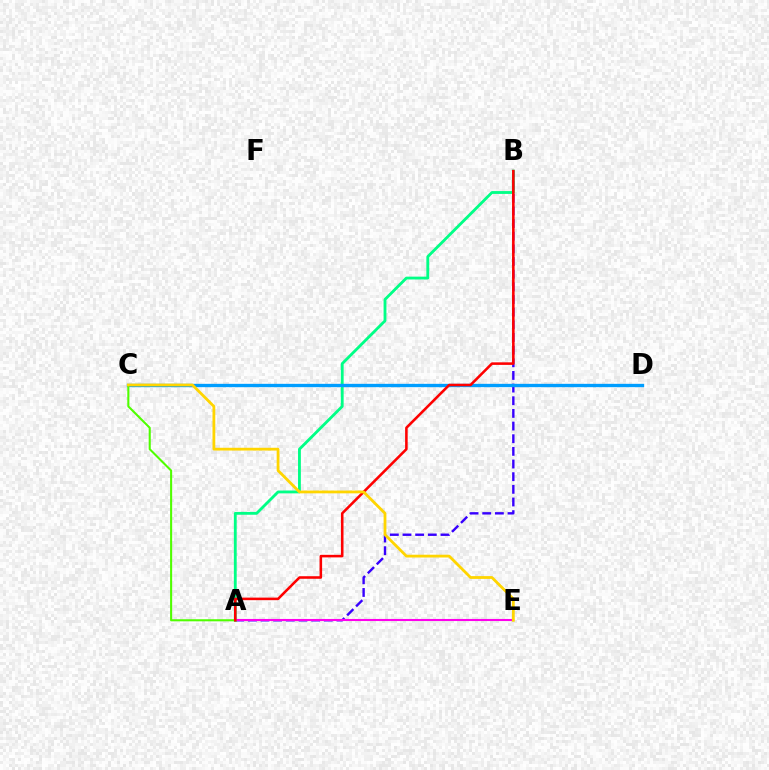{('A', 'B'): [{'color': '#3700ff', 'line_style': 'dashed', 'thickness': 1.72}, {'color': '#00ff86', 'line_style': 'solid', 'thickness': 2.04}, {'color': '#ff0000', 'line_style': 'solid', 'thickness': 1.84}], ('C', 'D'): [{'color': '#009eff', 'line_style': 'solid', 'thickness': 2.4}], ('A', 'E'): [{'color': '#ff00ed', 'line_style': 'solid', 'thickness': 1.5}], ('A', 'C'): [{'color': '#4fff00', 'line_style': 'solid', 'thickness': 1.5}], ('C', 'E'): [{'color': '#ffd500', 'line_style': 'solid', 'thickness': 2.01}]}